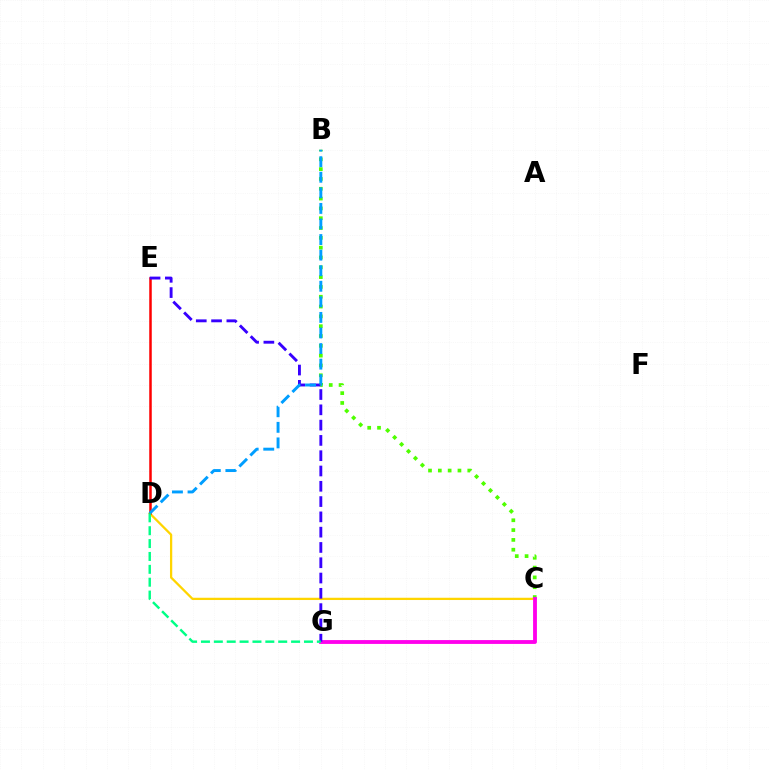{('B', 'C'): [{'color': '#4fff00', 'line_style': 'dotted', 'thickness': 2.67}], ('C', 'D'): [{'color': '#ffd500', 'line_style': 'solid', 'thickness': 1.64}], ('C', 'G'): [{'color': '#ff00ed', 'line_style': 'solid', 'thickness': 2.76}], ('D', 'E'): [{'color': '#ff0000', 'line_style': 'solid', 'thickness': 1.8}], ('E', 'G'): [{'color': '#3700ff', 'line_style': 'dashed', 'thickness': 2.08}], ('B', 'D'): [{'color': '#009eff', 'line_style': 'dashed', 'thickness': 2.12}], ('D', 'G'): [{'color': '#00ff86', 'line_style': 'dashed', 'thickness': 1.75}]}